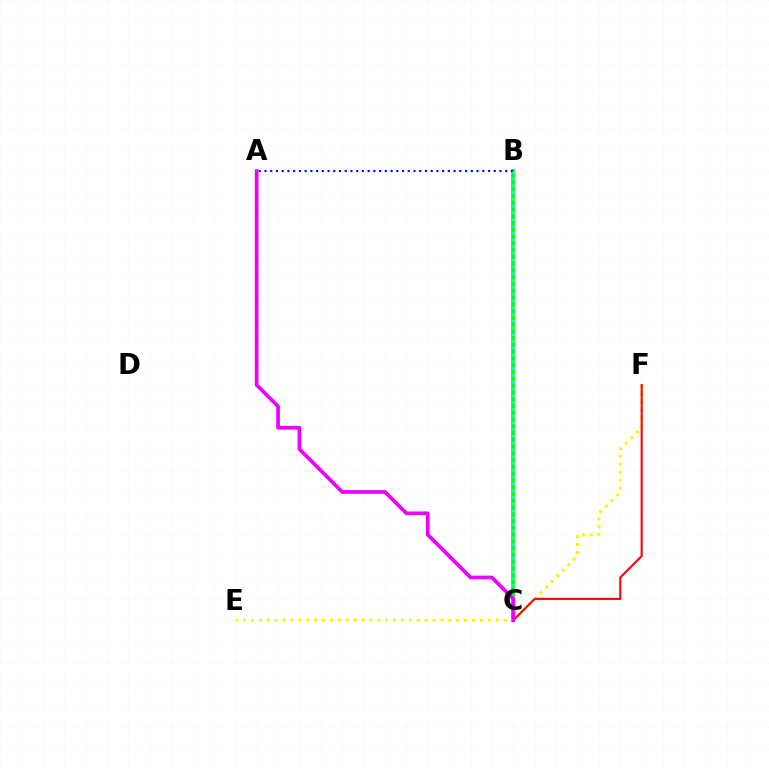{('B', 'C'): [{'color': '#08ff00', 'line_style': 'solid', 'thickness': 2.7}, {'color': '#00fff6', 'line_style': 'dotted', 'thickness': 1.84}], ('A', 'B'): [{'color': '#0010ff', 'line_style': 'dotted', 'thickness': 1.56}], ('E', 'F'): [{'color': '#fcf500', 'line_style': 'dotted', 'thickness': 2.14}], ('C', 'F'): [{'color': '#ff0000', 'line_style': 'solid', 'thickness': 1.5}], ('A', 'C'): [{'color': '#ee00ff', 'line_style': 'solid', 'thickness': 2.68}]}